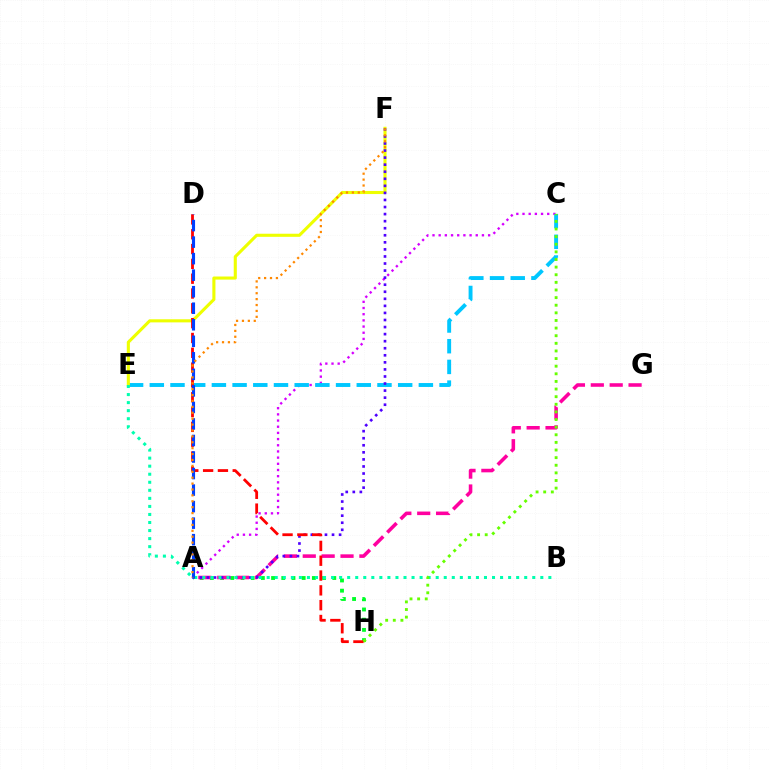{('A', 'C'): [{'color': '#d600ff', 'line_style': 'dotted', 'thickness': 1.68}], ('C', 'E'): [{'color': '#00c7ff', 'line_style': 'dashed', 'thickness': 2.81}], ('A', 'H'): [{'color': '#00ff27', 'line_style': 'dotted', 'thickness': 2.77}], ('E', 'F'): [{'color': '#eeff00', 'line_style': 'solid', 'thickness': 2.23}], ('A', 'G'): [{'color': '#ff00a0', 'line_style': 'dashed', 'thickness': 2.57}], ('A', 'F'): [{'color': '#4f00ff', 'line_style': 'dotted', 'thickness': 1.92}, {'color': '#ff8800', 'line_style': 'dotted', 'thickness': 1.6}], ('B', 'E'): [{'color': '#00ffaf', 'line_style': 'dotted', 'thickness': 2.19}], ('D', 'H'): [{'color': '#ff0000', 'line_style': 'dashed', 'thickness': 2.01}], ('C', 'H'): [{'color': '#66ff00', 'line_style': 'dotted', 'thickness': 2.07}], ('A', 'D'): [{'color': '#003fff', 'line_style': 'dashed', 'thickness': 2.25}]}